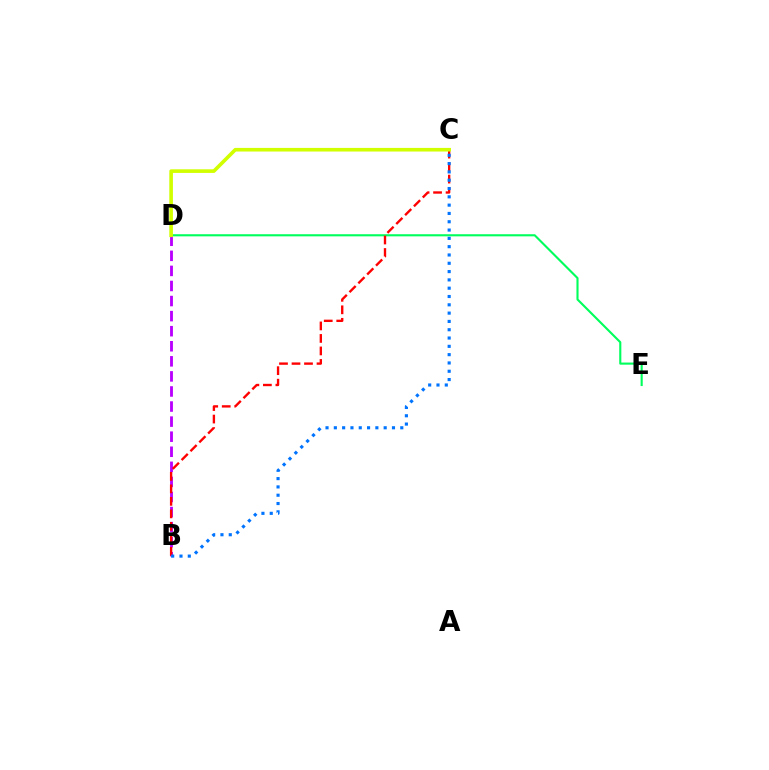{('B', 'D'): [{'color': '#b900ff', 'line_style': 'dashed', 'thickness': 2.05}], ('D', 'E'): [{'color': '#00ff5c', 'line_style': 'solid', 'thickness': 1.53}], ('B', 'C'): [{'color': '#ff0000', 'line_style': 'dashed', 'thickness': 1.7}, {'color': '#0074ff', 'line_style': 'dotted', 'thickness': 2.26}], ('C', 'D'): [{'color': '#d1ff00', 'line_style': 'solid', 'thickness': 2.61}]}